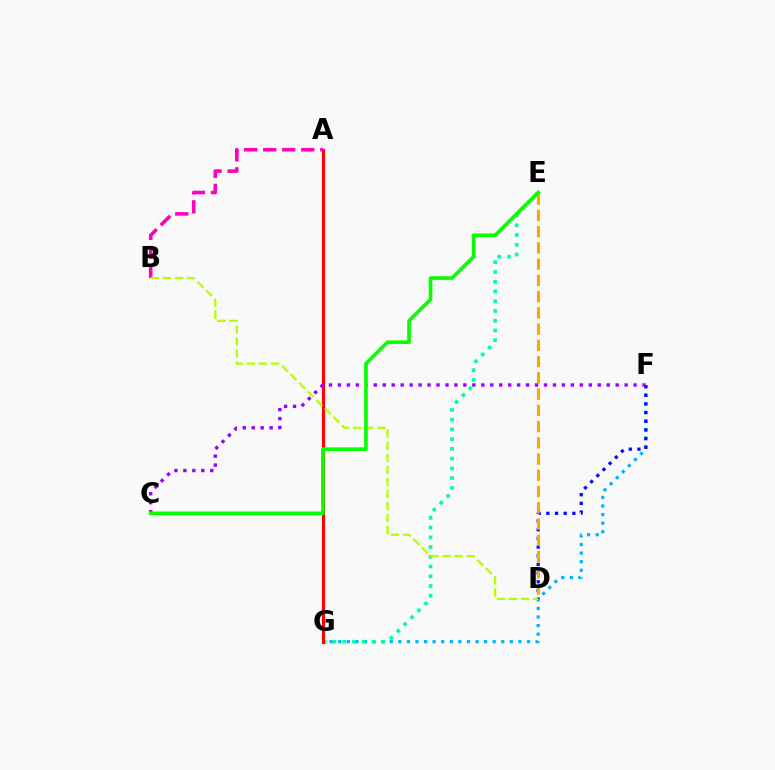{('F', 'G'): [{'color': '#00b5ff', 'line_style': 'dotted', 'thickness': 2.33}], ('D', 'F'): [{'color': '#0010ff', 'line_style': 'dotted', 'thickness': 2.36}], ('E', 'G'): [{'color': '#00ff9d', 'line_style': 'dotted', 'thickness': 2.65}], ('D', 'E'): [{'color': '#ffa500', 'line_style': 'dashed', 'thickness': 2.21}], ('A', 'G'): [{'color': '#ff0000', 'line_style': 'solid', 'thickness': 2.27}], ('A', 'B'): [{'color': '#ff00bd', 'line_style': 'dashed', 'thickness': 2.58}], ('B', 'D'): [{'color': '#b3ff00', 'line_style': 'dashed', 'thickness': 1.64}], ('C', 'F'): [{'color': '#9b00ff', 'line_style': 'dotted', 'thickness': 2.43}], ('C', 'E'): [{'color': '#08ff00', 'line_style': 'solid', 'thickness': 2.63}]}